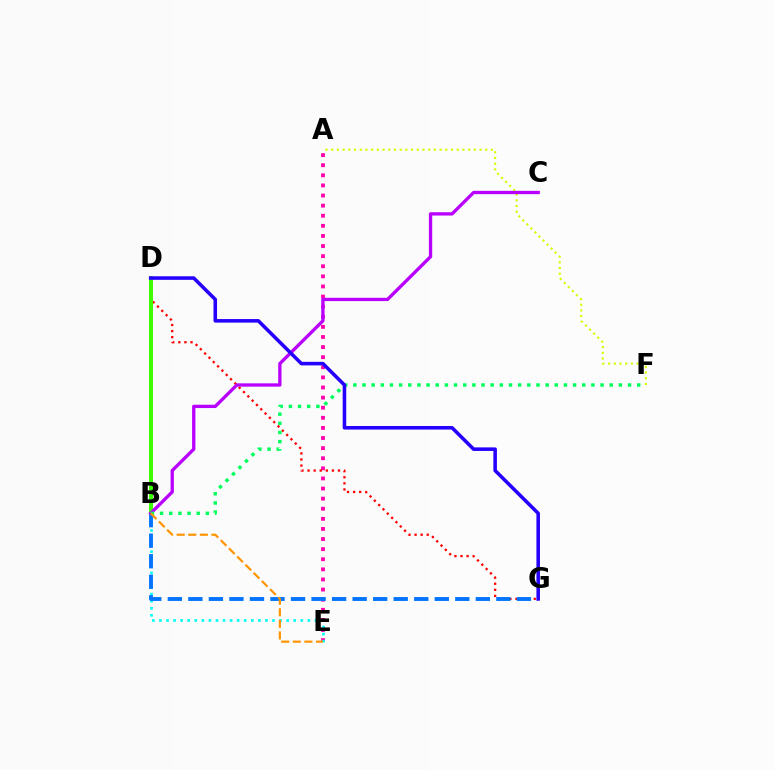{('A', 'E'): [{'color': '#ff00ac', 'line_style': 'dotted', 'thickness': 2.75}], ('D', 'G'): [{'color': '#ff0000', 'line_style': 'dotted', 'thickness': 1.65}, {'color': '#2500ff', 'line_style': 'solid', 'thickness': 2.56}], ('B', 'D'): [{'color': '#3dff00', 'line_style': 'solid', 'thickness': 2.87}], ('B', 'E'): [{'color': '#00fff6', 'line_style': 'dotted', 'thickness': 1.92}, {'color': '#ff9400', 'line_style': 'dashed', 'thickness': 1.57}], ('B', 'G'): [{'color': '#0074ff', 'line_style': 'dashed', 'thickness': 2.79}], ('A', 'F'): [{'color': '#d1ff00', 'line_style': 'dotted', 'thickness': 1.55}], ('B', 'C'): [{'color': '#b900ff', 'line_style': 'solid', 'thickness': 2.39}], ('B', 'F'): [{'color': '#00ff5c', 'line_style': 'dotted', 'thickness': 2.49}]}